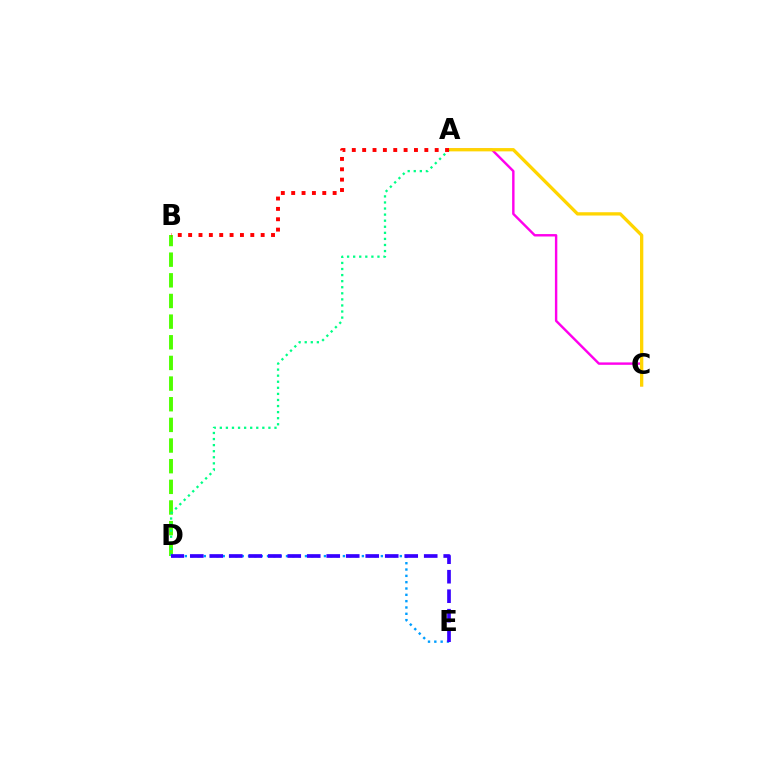{('B', 'D'): [{'color': '#4fff00', 'line_style': 'dashed', 'thickness': 2.81}], ('A', 'C'): [{'color': '#ff00ed', 'line_style': 'solid', 'thickness': 1.74}, {'color': '#ffd500', 'line_style': 'solid', 'thickness': 2.37}], ('A', 'D'): [{'color': '#00ff86', 'line_style': 'dotted', 'thickness': 1.65}], ('D', 'E'): [{'color': '#009eff', 'line_style': 'dotted', 'thickness': 1.72}, {'color': '#3700ff', 'line_style': 'dashed', 'thickness': 2.65}], ('A', 'B'): [{'color': '#ff0000', 'line_style': 'dotted', 'thickness': 2.82}]}